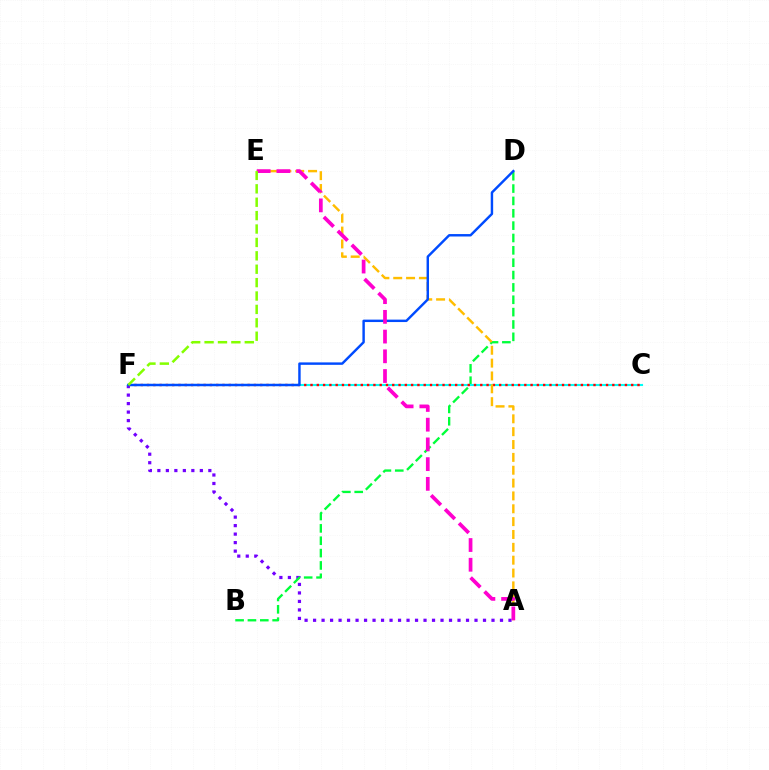{('A', 'F'): [{'color': '#7200ff', 'line_style': 'dotted', 'thickness': 2.31}], ('B', 'D'): [{'color': '#00ff39', 'line_style': 'dashed', 'thickness': 1.68}], ('C', 'F'): [{'color': '#00fff6', 'line_style': 'solid', 'thickness': 1.52}, {'color': '#ff0000', 'line_style': 'dotted', 'thickness': 1.71}], ('A', 'E'): [{'color': '#ffbd00', 'line_style': 'dashed', 'thickness': 1.75}, {'color': '#ff00cf', 'line_style': 'dashed', 'thickness': 2.68}], ('D', 'F'): [{'color': '#004bff', 'line_style': 'solid', 'thickness': 1.75}], ('E', 'F'): [{'color': '#84ff00', 'line_style': 'dashed', 'thickness': 1.82}]}